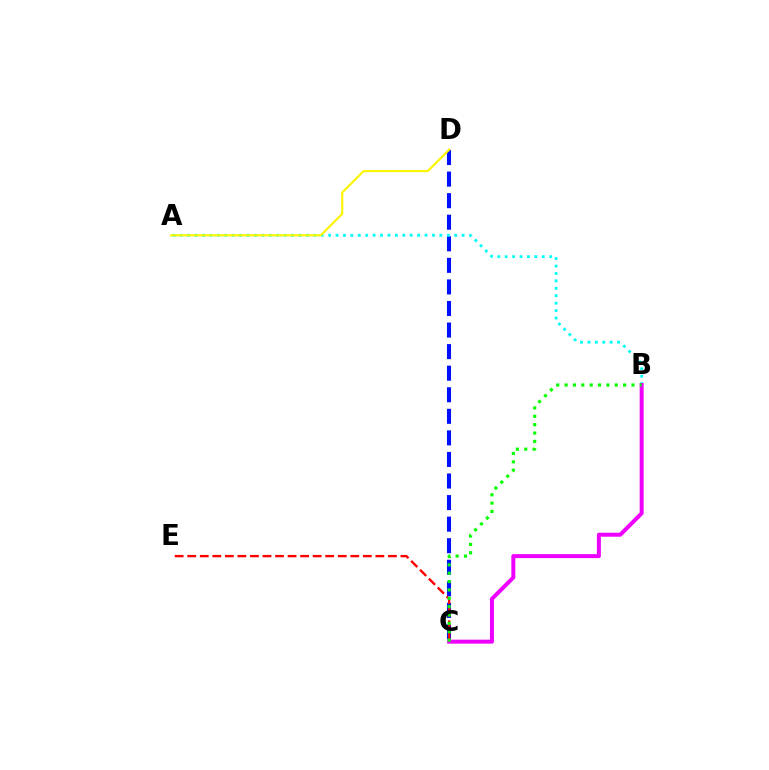{('C', 'D'): [{'color': '#0010ff', 'line_style': 'dashed', 'thickness': 2.93}], ('C', 'E'): [{'color': '#ff0000', 'line_style': 'dashed', 'thickness': 1.7}], ('A', 'B'): [{'color': '#00fff6', 'line_style': 'dotted', 'thickness': 2.02}], ('B', 'C'): [{'color': '#ee00ff', 'line_style': 'solid', 'thickness': 2.87}, {'color': '#08ff00', 'line_style': 'dotted', 'thickness': 2.27}], ('A', 'D'): [{'color': '#fcf500', 'line_style': 'solid', 'thickness': 1.53}]}